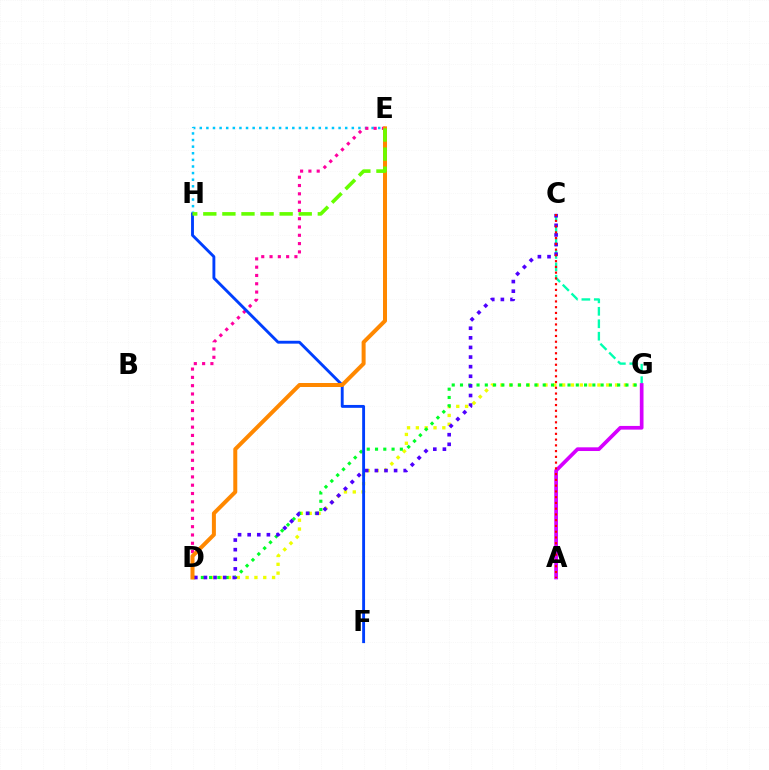{('E', 'H'): [{'color': '#00c7ff', 'line_style': 'dotted', 'thickness': 1.8}, {'color': '#66ff00', 'line_style': 'dashed', 'thickness': 2.59}], ('D', 'E'): [{'color': '#ff00a0', 'line_style': 'dotted', 'thickness': 2.25}, {'color': '#ff8800', 'line_style': 'solid', 'thickness': 2.87}], ('C', 'G'): [{'color': '#00ffaf', 'line_style': 'dashed', 'thickness': 1.69}], ('D', 'G'): [{'color': '#eeff00', 'line_style': 'dotted', 'thickness': 2.4}, {'color': '#00ff27', 'line_style': 'dotted', 'thickness': 2.25}], ('F', 'H'): [{'color': '#003fff', 'line_style': 'solid', 'thickness': 2.07}], ('C', 'D'): [{'color': '#4f00ff', 'line_style': 'dotted', 'thickness': 2.61}], ('A', 'G'): [{'color': '#d600ff', 'line_style': 'solid', 'thickness': 2.66}], ('A', 'C'): [{'color': '#ff0000', 'line_style': 'dotted', 'thickness': 1.56}]}